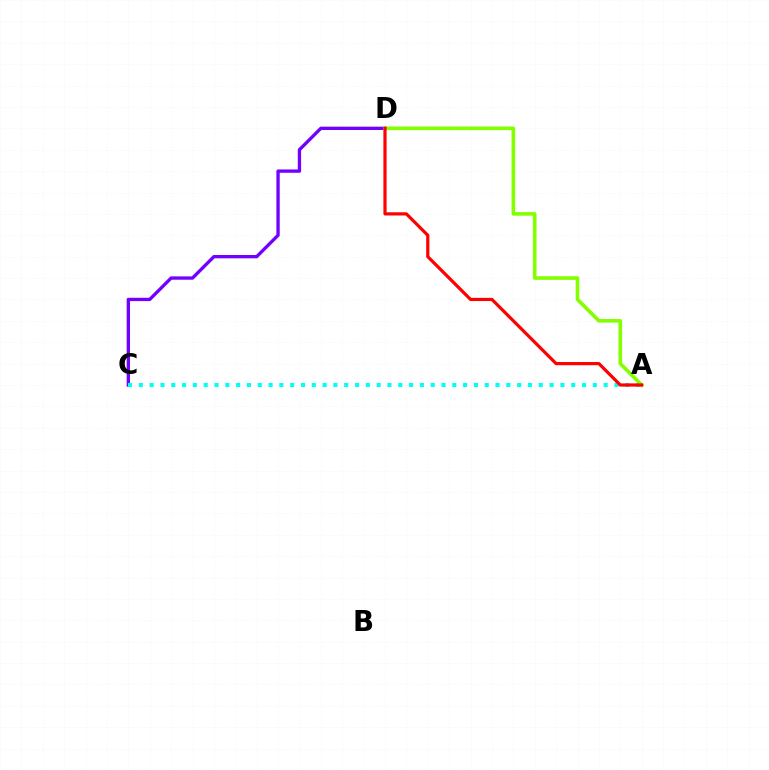{('C', 'D'): [{'color': '#7200ff', 'line_style': 'solid', 'thickness': 2.4}], ('A', 'C'): [{'color': '#00fff6', 'line_style': 'dotted', 'thickness': 2.94}], ('A', 'D'): [{'color': '#84ff00', 'line_style': 'solid', 'thickness': 2.6}, {'color': '#ff0000', 'line_style': 'solid', 'thickness': 2.3}]}